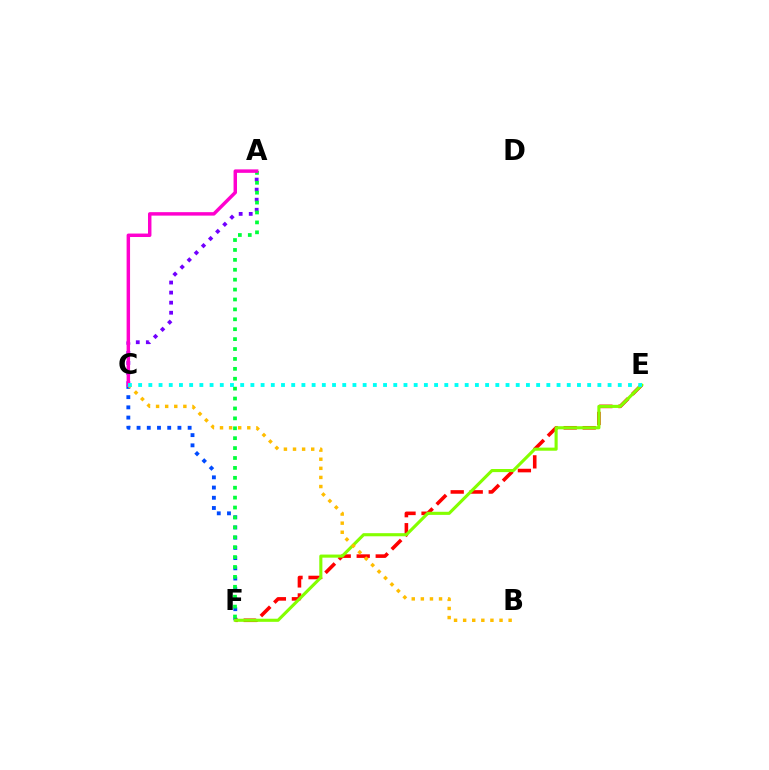{('C', 'F'): [{'color': '#004bff', 'line_style': 'dotted', 'thickness': 2.78}], ('E', 'F'): [{'color': '#ff0000', 'line_style': 'dashed', 'thickness': 2.58}, {'color': '#84ff00', 'line_style': 'solid', 'thickness': 2.24}], ('B', 'C'): [{'color': '#ffbd00', 'line_style': 'dotted', 'thickness': 2.47}], ('A', 'C'): [{'color': '#7200ff', 'line_style': 'dotted', 'thickness': 2.73}, {'color': '#ff00cf', 'line_style': 'solid', 'thickness': 2.49}], ('A', 'F'): [{'color': '#00ff39', 'line_style': 'dotted', 'thickness': 2.69}], ('C', 'E'): [{'color': '#00fff6', 'line_style': 'dotted', 'thickness': 2.77}]}